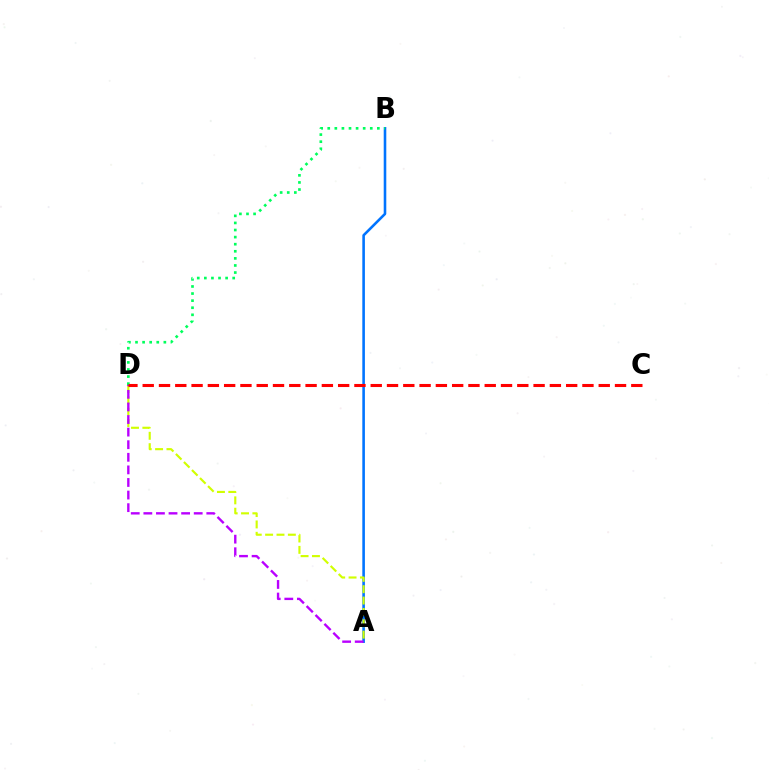{('A', 'B'): [{'color': '#0074ff', 'line_style': 'solid', 'thickness': 1.86}], ('A', 'D'): [{'color': '#d1ff00', 'line_style': 'dashed', 'thickness': 1.54}, {'color': '#b900ff', 'line_style': 'dashed', 'thickness': 1.71}], ('B', 'D'): [{'color': '#00ff5c', 'line_style': 'dotted', 'thickness': 1.93}], ('C', 'D'): [{'color': '#ff0000', 'line_style': 'dashed', 'thickness': 2.21}]}